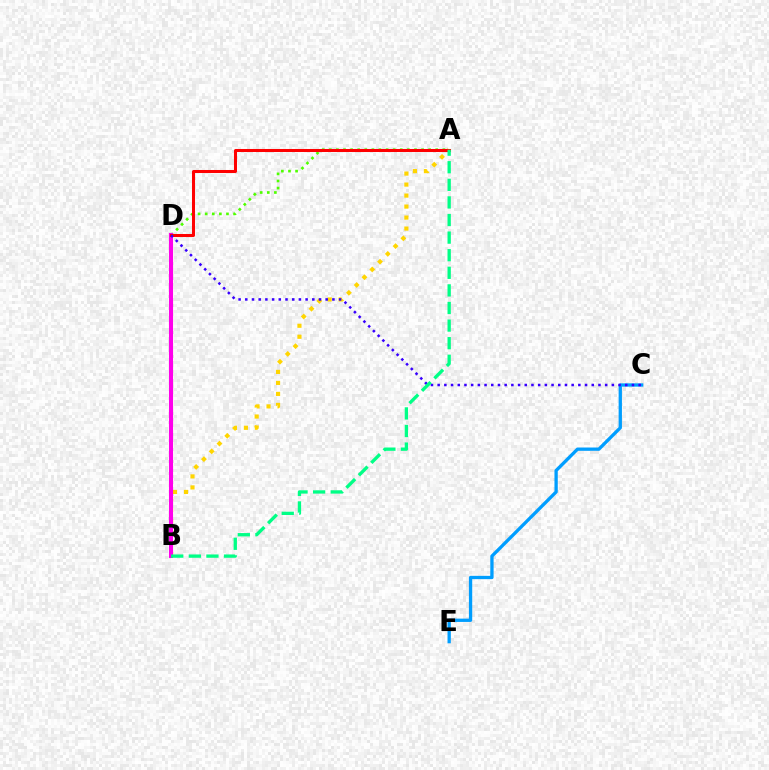{('C', 'E'): [{'color': '#009eff', 'line_style': 'solid', 'thickness': 2.38}], ('A', 'B'): [{'color': '#ffd500', 'line_style': 'dotted', 'thickness': 2.99}, {'color': '#00ff86', 'line_style': 'dashed', 'thickness': 2.39}], ('A', 'D'): [{'color': '#4fff00', 'line_style': 'dotted', 'thickness': 1.93}, {'color': '#ff0000', 'line_style': 'solid', 'thickness': 2.18}], ('B', 'D'): [{'color': '#ff00ed', 'line_style': 'solid', 'thickness': 2.93}], ('C', 'D'): [{'color': '#3700ff', 'line_style': 'dotted', 'thickness': 1.82}]}